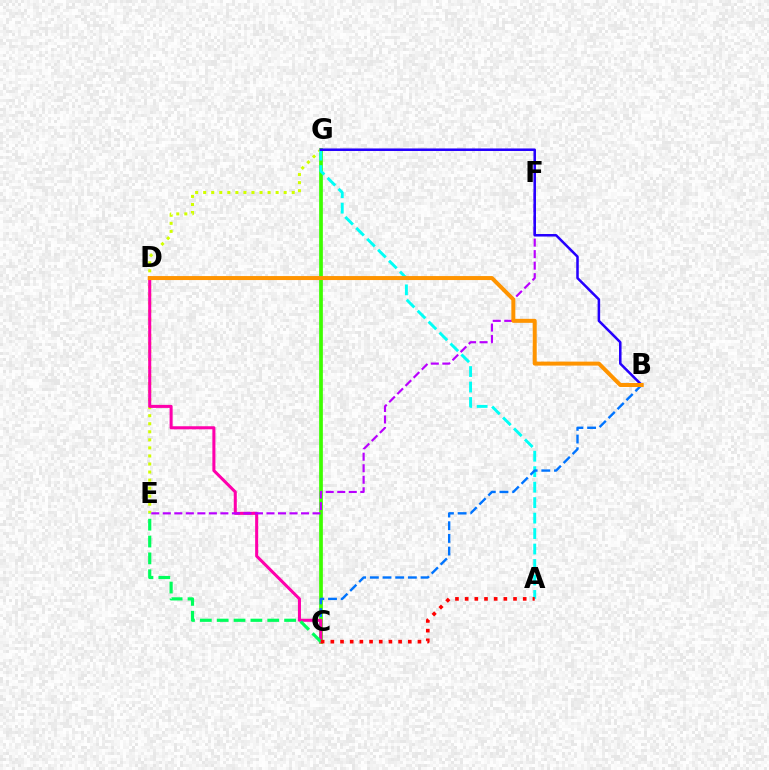{('C', 'G'): [{'color': '#3dff00', 'line_style': 'solid', 'thickness': 2.68}], ('E', 'G'): [{'color': '#d1ff00', 'line_style': 'dotted', 'thickness': 2.19}], ('A', 'G'): [{'color': '#00fff6', 'line_style': 'dashed', 'thickness': 2.1}], ('B', 'C'): [{'color': '#0074ff', 'line_style': 'dashed', 'thickness': 1.72}], ('C', 'D'): [{'color': '#ff00ac', 'line_style': 'solid', 'thickness': 2.19}], ('C', 'E'): [{'color': '#00ff5c', 'line_style': 'dashed', 'thickness': 2.29}], ('E', 'F'): [{'color': '#b900ff', 'line_style': 'dashed', 'thickness': 1.57}], ('B', 'G'): [{'color': '#2500ff', 'line_style': 'solid', 'thickness': 1.82}], ('B', 'D'): [{'color': '#ff9400', 'line_style': 'solid', 'thickness': 2.87}], ('A', 'C'): [{'color': '#ff0000', 'line_style': 'dotted', 'thickness': 2.63}]}